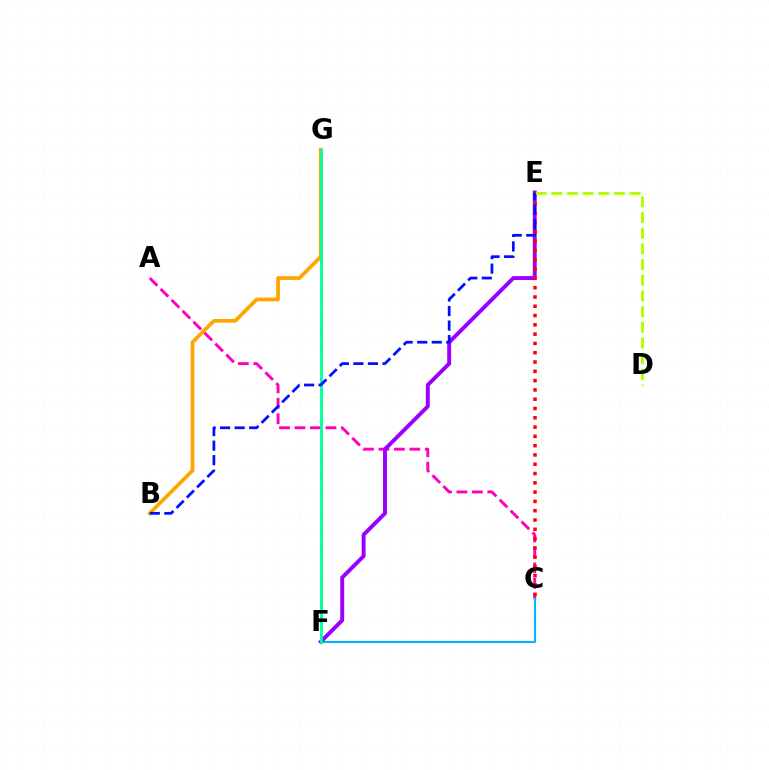{('A', 'C'): [{'color': '#ff00bd', 'line_style': 'dashed', 'thickness': 2.1}], ('C', 'F'): [{'color': '#00b5ff', 'line_style': 'solid', 'thickness': 1.53}], ('E', 'F'): [{'color': '#9b00ff', 'line_style': 'solid', 'thickness': 2.82}], ('C', 'E'): [{'color': '#ff0000', 'line_style': 'dotted', 'thickness': 2.52}], ('F', 'G'): [{'color': '#08ff00', 'line_style': 'dotted', 'thickness': 1.51}, {'color': '#00ff9d', 'line_style': 'solid', 'thickness': 2.0}], ('B', 'G'): [{'color': '#ffa500', 'line_style': 'solid', 'thickness': 2.68}], ('D', 'E'): [{'color': '#b3ff00', 'line_style': 'dashed', 'thickness': 2.13}], ('B', 'E'): [{'color': '#0010ff', 'line_style': 'dashed', 'thickness': 1.97}]}